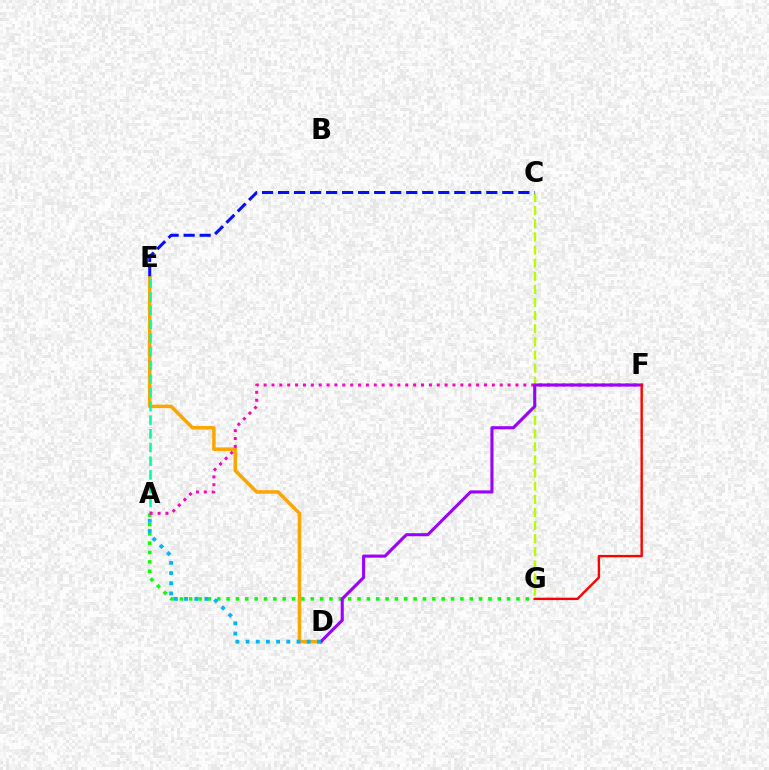{('C', 'G'): [{'color': '#b3ff00', 'line_style': 'dashed', 'thickness': 1.78}], ('A', 'G'): [{'color': '#08ff00', 'line_style': 'dotted', 'thickness': 2.54}], ('C', 'E'): [{'color': '#0010ff', 'line_style': 'dashed', 'thickness': 2.18}], ('D', 'E'): [{'color': '#ffa500', 'line_style': 'solid', 'thickness': 2.54}], ('A', 'E'): [{'color': '#00ff9d', 'line_style': 'dashed', 'thickness': 1.86}], ('A', 'F'): [{'color': '#ff00bd', 'line_style': 'dotted', 'thickness': 2.14}], ('D', 'F'): [{'color': '#9b00ff', 'line_style': 'solid', 'thickness': 2.23}], ('A', 'D'): [{'color': '#00b5ff', 'line_style': 'dotted', 'thickness': 2.77}], ('F', 'G'): [{'color': '#ff0000', 'line_style': 'solid', 'thickness': 1.73}]}